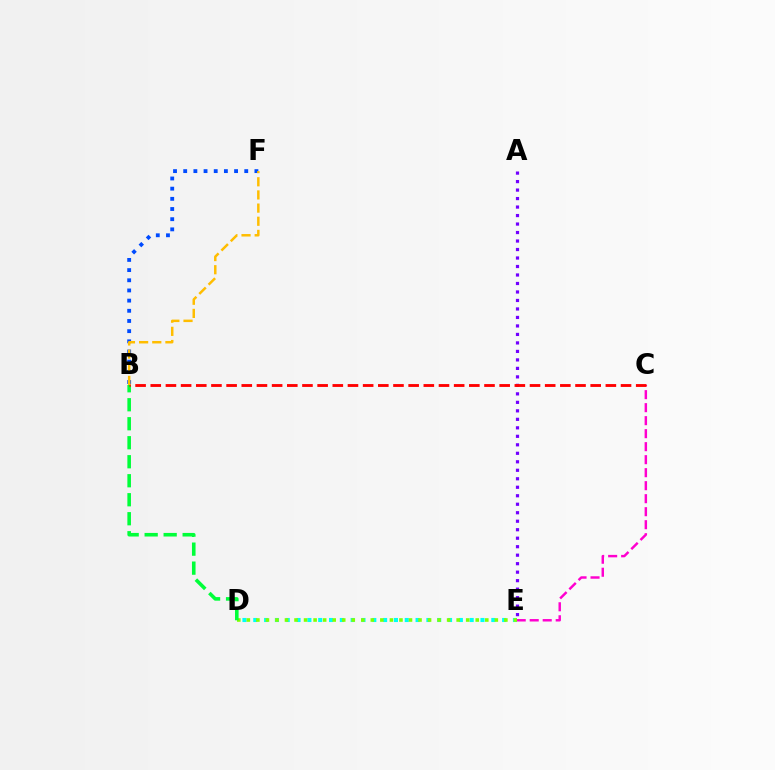{('B', 'F'): [{'color': '#004bff', 'line_style': 'dotted', 'thickness': 2.76}, {'color': '#ffbd00', 'line_style': 'dashed', 'thickness': 1.79}], ('D', 'E'): [{'color': '#00fff6', 'line_style': 'dotted', 'thickness': 2.94}, {'color': '#84ff00', 'line_style': 'dotted', 'thickness': 2.59}], ('C', 'E'): [{'color': '#ff00cf', 'line_style': 'dashed', 'thickness': 1.77}], ('B', 'D'): [{'color': '#00ff39', 'line_style': 'dashed', 'thickness': 2.58}], ('A', 'E'): [{'color': '#7200ff', 'line_style': 'dotted', 'thickness': 2.31}], ('B', 'C'): [{'color': '#ff0000', 'line_style': 'dashed', 'thickness': 2.06}]}